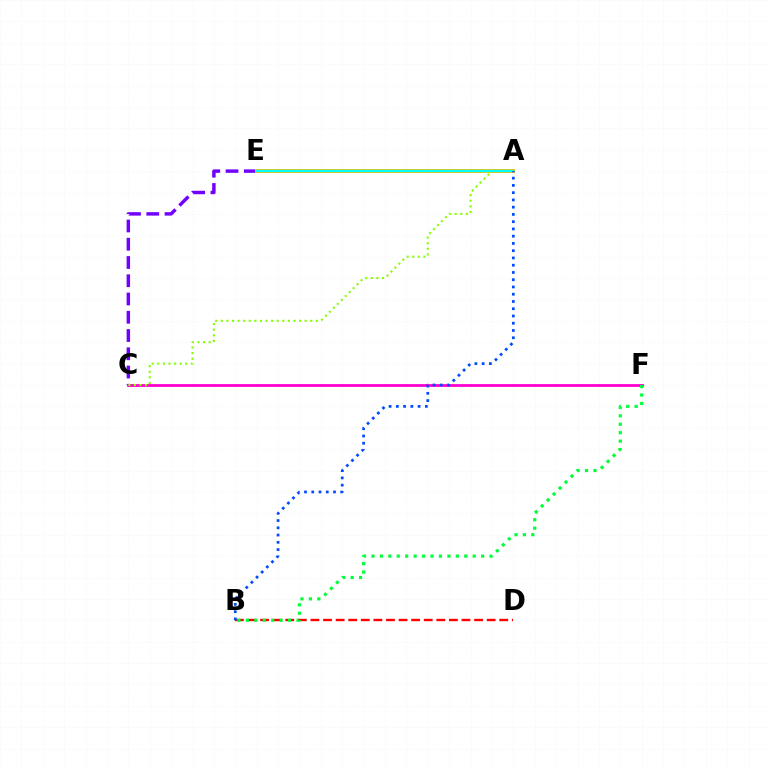{('C', 'E'): [{'color': '#7200ff', 'line_style': 'dashed', 'thickness': 2.48}], ('C', 'F'): [{'color': '#ff00cf', 'line_style': 'solid', 'thickness': 2.01}], ('A', 'C'): [{'color': '#84ff00', 'line_style': 'dotted', 'thickness': 1.52}], ('A', 'E'): [{'color': '#ffbd00', 'line_style': 'solid', 'thickness': 2.84}, {'color': '#00fff6', 'line_style': 'solid', 'thickness': 1.73}], ('B', 'D'): [{'color': '#ff0000', 'line_style': 'dashed', 'thickness': 1.71}], ('B', 'F'): [{'color': '#00ff39', 'line_style': 'dotted', 'thickness': 2.29}], ('A', 'B'): [{'color': '#004bff', 'line_style': 'dotted', 'thickness': 1.97}]}